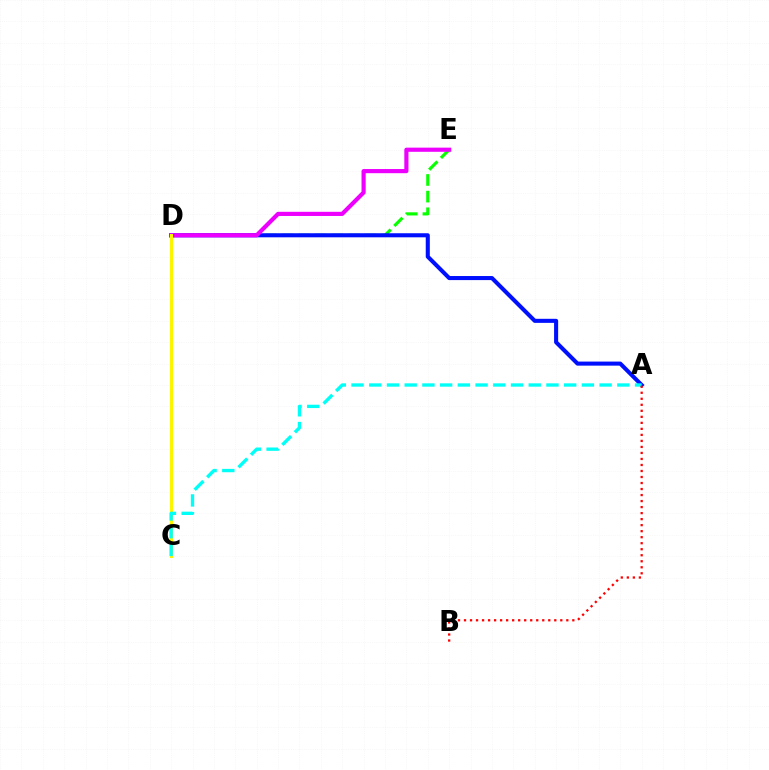{('D', 'E'): [{'color': '#08ff00', 'line_style': 'dashed', 'thickness': 2.26}, {'color': '#ee00ff', 'line_style': 'solid', 'thickness': 2.99}], ('A', 'D'): [{'color': '#0010ff', 'line_style': 'solid', 'thickness': 2.93}], ('C', 'D'): [{'color': '#fcf500', 'line_style': 'solid', 'thickness': 2.16}], ('A', 'C'): [{'color': '#00fff6', 'line_style': 'dashed', 'thickness': 2.41}], ('A', 'B'): [{'color': '#ff0000', 'line_style': 'dotted', 'thickness': 1.63}]}